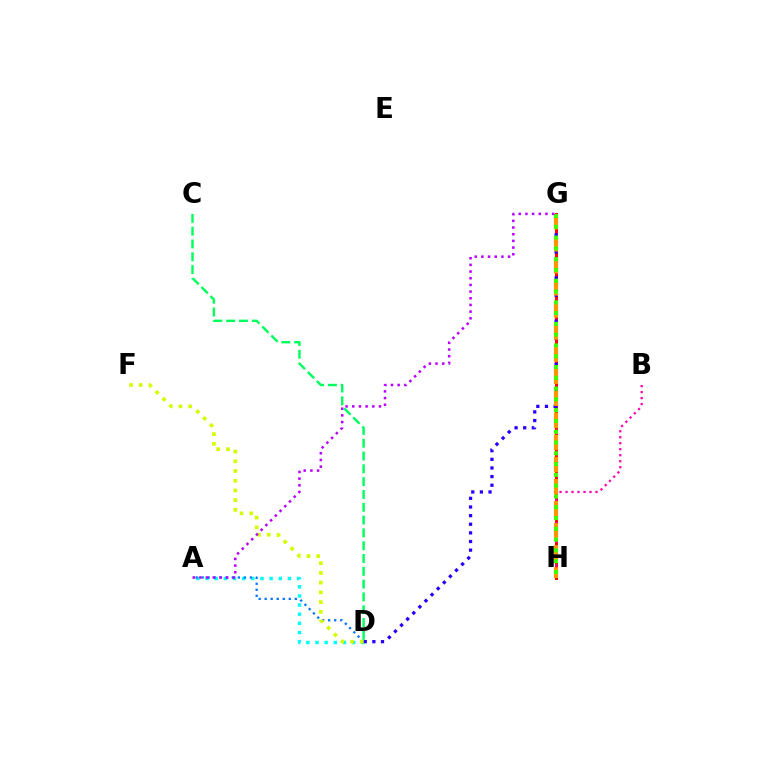{('G', 'H'): [{'color': '#ff0000', 'line_style': 'solid', 'thickness': 2.12}, {'color': '#ff9400', 'line_style': 'dashed', 'thickness': 3.0}, {'color': '#3dff00', 'line_style': 'dotted', 'thickness': 2.93}], ('A', 'D'): [{'color': '#00fff6', 'line_style': 'dotted', 'thickness': 2.49}, {'color': '#0074ff', 'line_style': 'dotted', 'thickness': 1.64}], ('B', 'H'): [{'color': '#ff00ac', 'line_style': 'dotted', 'thickness': 1.63}], ('D', 'G'): [{'color': '#2500ff', 'line_style': 'dotted', 'thickness': 2.34}], ('C', 'D'): [{'color': '#00ff5c', 'line_style': 'dashed', 'thickness': 1.74}], ('D', 'F'): [{'color': '#d1ff00', 'line_style': 'dotted', 'thickness': 2.64}], ('A', 'G'): [{'color': '#b900ff', 'line_style': 'dotted', 'thickness': 1.81}]}